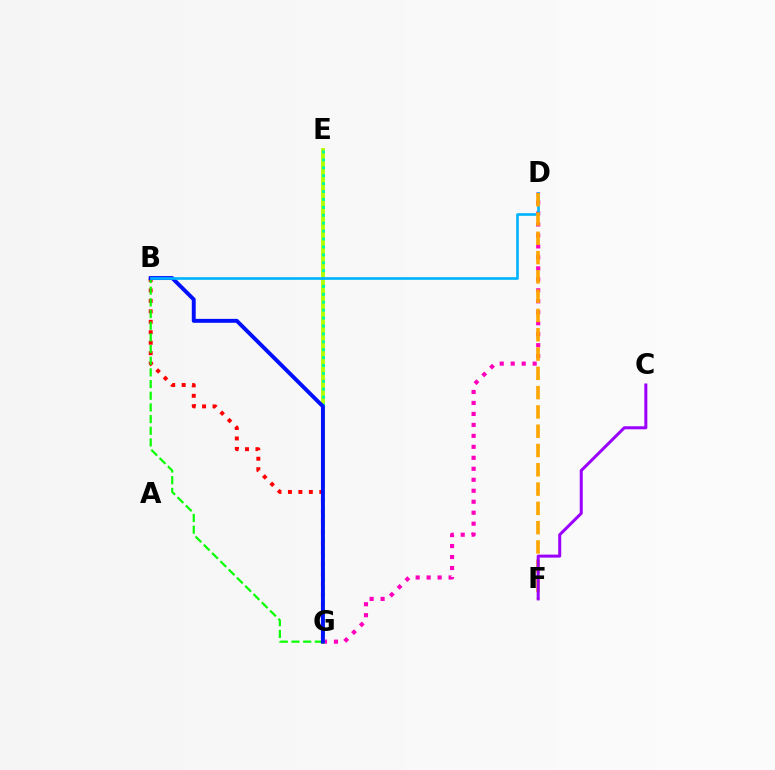{('D', 'G'): [{'color': '#ff00bd', 'line_style': 'dotted', 'thickness': 2.98}], ('B', 'G'): [{'color': '#ff0000', 'line_style': 'dotted', 'thickness': 2.84}, {'color': '#08ff00', 'line_style': 'dashed', 'thickness': 1.59}, {'color': '#0010ff', 'line_style': 'solid', 'thickness': 2.82}], ('E', 'G'): [{'color': '#b3ff00', 'line_style': 'solid', 'thickness': 2.77}, {'color': '#00ff9d', 'line_style': 'dotted', 'thickness': 2.15}], ('B', 'D'): [{'color': '#00b5ff', 'line_style': 'solid', 'thickness': 1.9}], ('D', 'F'): [{'color': '#ffa500', 'line_style': 'dashed', 'thickness': 2.62}], ('C', 'F'): [{'color': '#9b00ff', 'line_style': 'solid', 'thickness': 2.17}]}